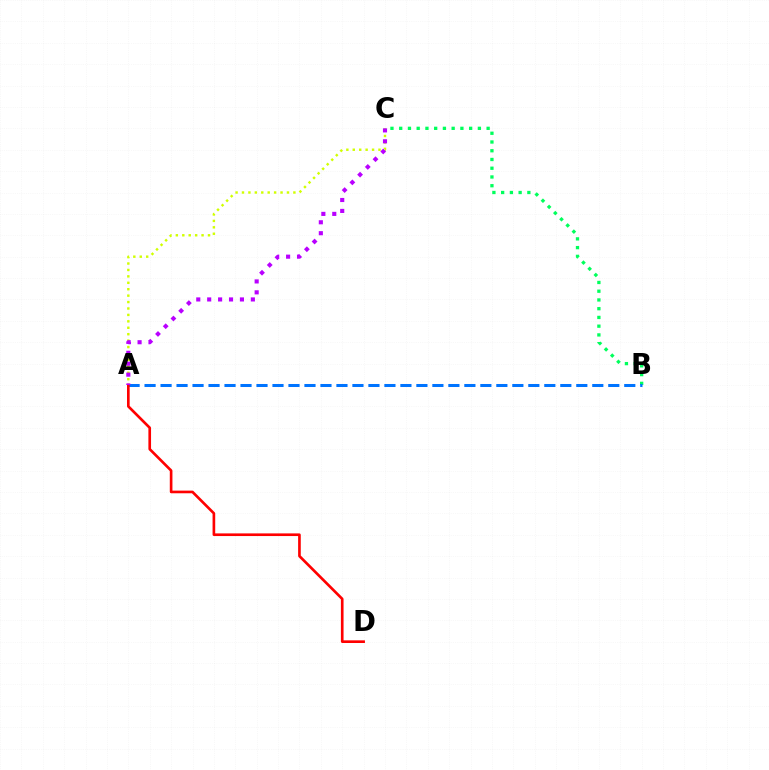{('A', 'C'): [{'color': '#d1ff00', 'line_style': 'dotted', 'thickness': 1.75}, {'color': '#b900ff', 'line_style': 'dotted', 'thickness': 2.97}], ('B', 'C'): [{'color': '#00ff5c', 'line_style': 'dotted', 'thickness': 2.38}], ('A', 'B'): [{'color': '#0074ff', 'line_style': 'dashed', 'thickness': 2.17}], ('A', 'D'): [{'color': '#ff0000', 'line_style': 'solid', 'thickness': 1.91}]}